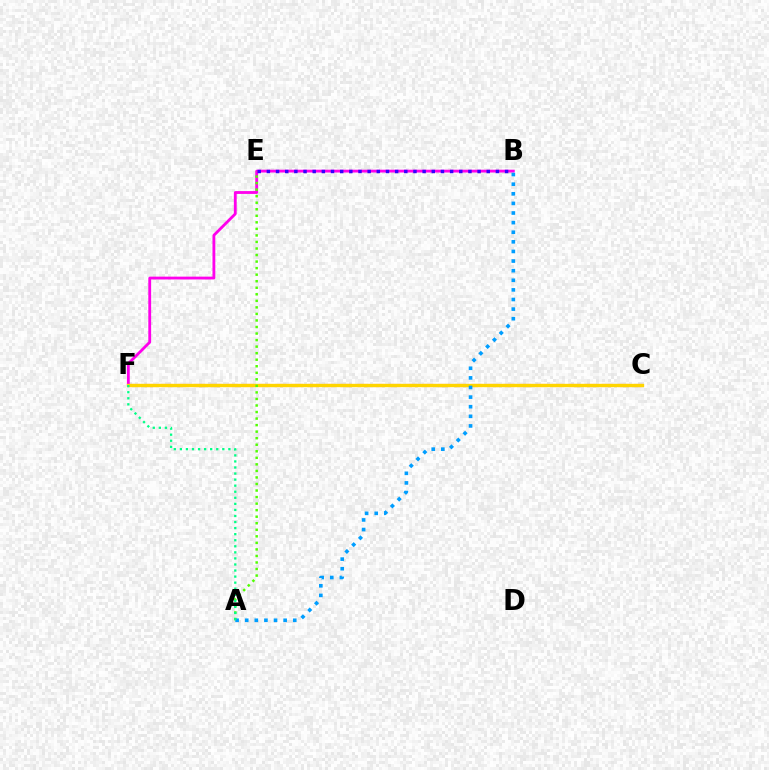{('C', 'F'): [{'color': '#ff0000', 'line_style': 'dashed', 'thickness': 2.22}, {'color': '#ffd500', 'line_style': 'solid', 'thickness': 2.41}], ('B', 'F'): [{'color': '#ff00ed', 'line_style': 'solid', 'thickness': 2.04}], ('A', 'E'): [{'color': '#4fff00', 'line_style': 'dotted', 'thickness': 1.78}], ('B', 'E'): [{'color': '#3700ff', 'line_style': 'dotted', 'thickness': 2.49}], ('A', 'B'): [{'color': '#009eff', 'line_style': 'dotted', 'thickness': 2.61}], ('A', 'F'): [{'color': '#00ff86', 'line_style': 'dotted', 'thickness': 1.65}]}